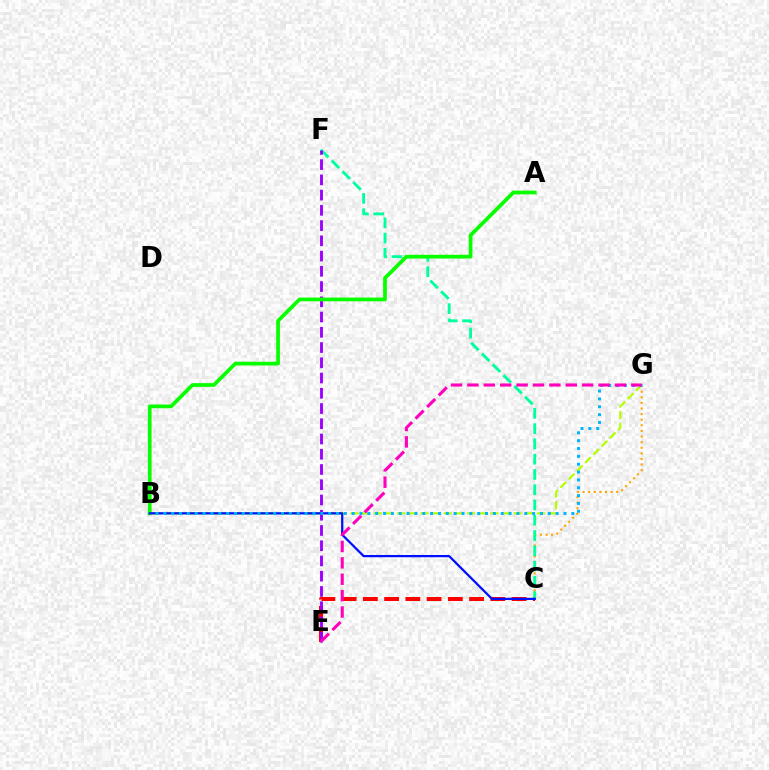{('C', 'G'): [{'color': '#ffa500', 'line_style': 'dotted', 'thickness': 1.52}], ('C', 'E'): [{'color': '#ff0000', 'line_style': 'dashed', 'thickness': 2.89}], ('B', 'G'): [{'color': '#b3ff00', 'line_style': 'dashed', 'thickness': 1.58}, {'color': '#00b5ff', 'line_style': 'dotted', 'thickness': 2.13}], ('C', 'F'): [{'color': '#00ff9d', 'line_style': 'dashed', 'thickness': 2.07}], ('E', 'F'): [{'color': '#9b00ff', 'line_style': 'dashed', 'thickness': 2.07}], ('A', 'B'): [{'color': '#08ff00', 'line_style': 'solid', 'thickness': 2.69}], ('B', 'C'): [{'color': '#0010ff', 'line_style': 'solid', 'thickness': 1.62}], ('E', 'G'): [{'color': '#ff00bd', 'line_style': 'dashed', 'thickness': 2.23}]}